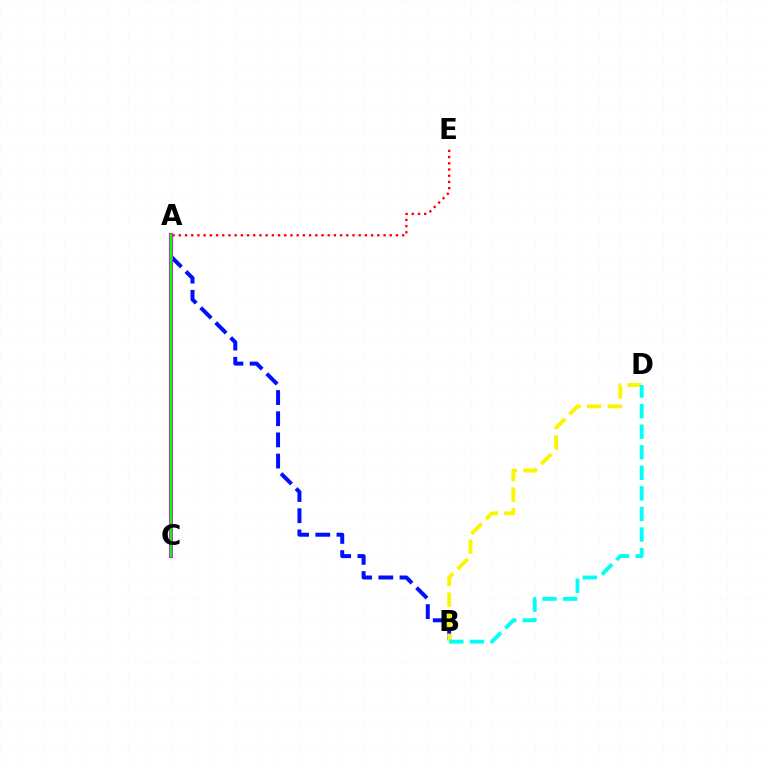{('A', 'E'): [{'color': '#ff0000', 'line_style': 'dotted', 'thickness': 1.69}], ('A', 'B'): [{'color': '#0010ff', 'line_style': 'dashed', 'thickness': 2.88}], ('A', 'C'): [{'color': '#ee00ff', 'line_style': 'solid', 'thickness': 2.88}, {'color': '#08ff00', 'line_style': 'solid', 'thickness': 1.78}], ('B', 'D'): [{'color': '#fcf500', 'line_style': 'dashed', 'thickness': 2.8}, {'color': '#00fff6', 'line_style': 'dashed', 'thickness': 2.79}]}